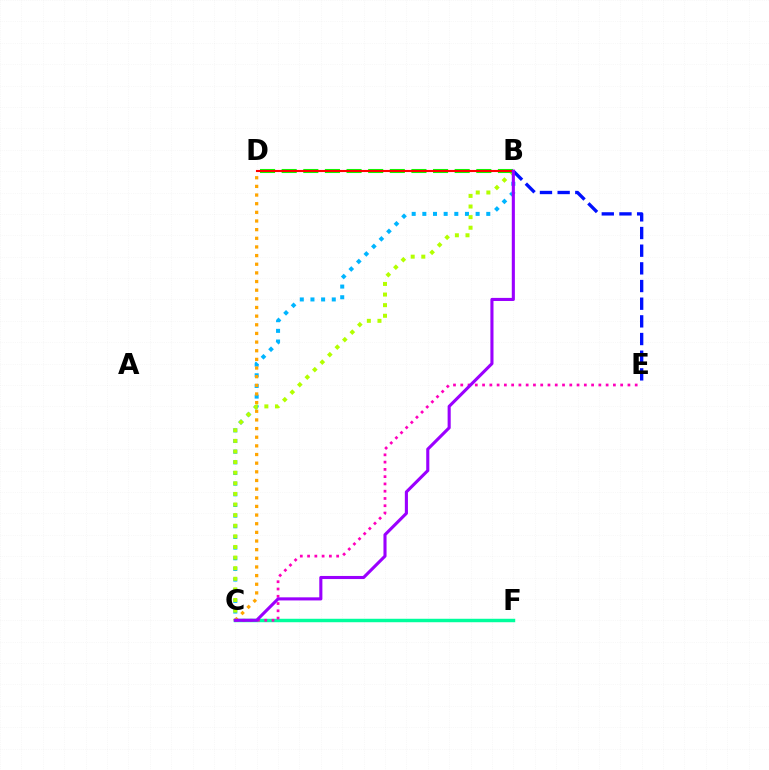{('B', 'C'): [{'color': '#00b5ff', 'line_style': 'dotted', 'thickness': 2.9}, {'color': '#b3ff00', 'line_style': 'dotted', 'thickness': 2.88}, {'color': '#9b00ff', 'line_style': 'solid', 'thickness': 2.23}], ('C', 'F'): [{'color': '#00ff9d', 'line_style': 'solid', 'thickness': 2.48}], ('C', 'E'): [{'color': '#ff00bd', 'line_style': 'dotted', 'thickness': 1.97}], ('C', 'D'): [{'color': '#ffa500', 'line_style': 'dotted', 'thickness': 2.35}], ('B', 'D'): [{'color': '#08ff00', 'line_style': 'dashed', 'thickness': 2.94}, {'color': '#ff0000', 'line_style': 'solid', 'thickness': 1.52}], ('B', 'E'): [{'color': '#0010ff', 'line_style': 'dashed', 'thickness': 2.4}]}